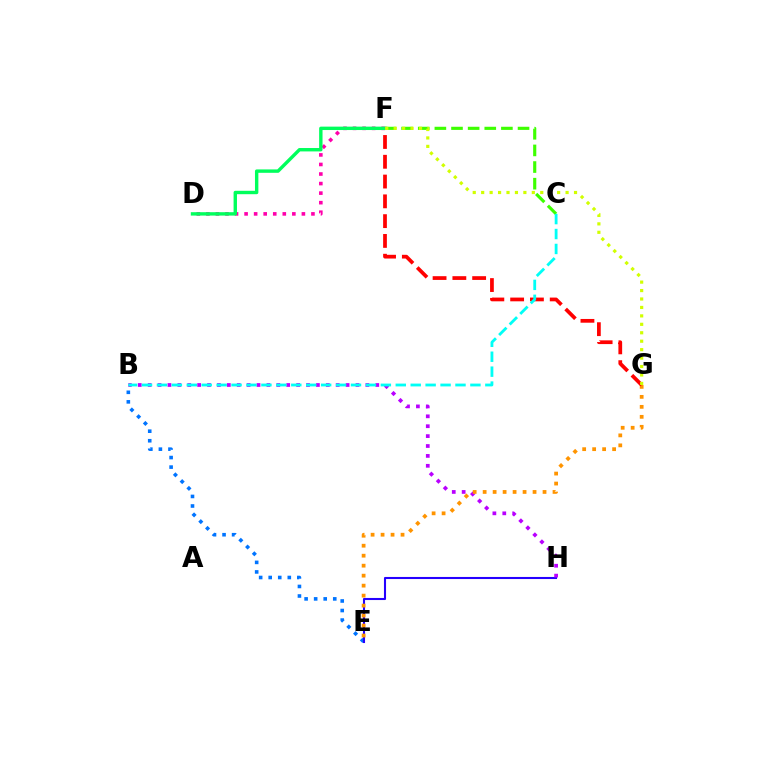{('B', 'E'): [{'color': '#0074ff', 'line_style': 'dotted', 'thickness': 2.59}], ('E', 'H'): [{'color': '#2500ff', 'line_style': 'solid', 'thickness': 1.5}], ('B', 'H'): [{'color': '#b900ff', 'line_style': 'dotted', 'thickness': 2.69}], ('C', 'F'): [{'color': '#3dff00', 'line_style': 'dashed', 'thickness': 2.26}], ('E', 'G'): [{'color': '#ff9400', 'line_style': 'dotted', 'thickness': 2.71}], ('F', 'G'): [{'color': '#ff0000', 'line_style': 'dashed', 'thickness': 2.69}, {'color': '#d1ff00', 'line_style': 'dotted', 'thickness': 2.29}], ('D', 'F'): [{'color': '#ff00ac', 'line_style': 'dotted', 'thickness': 2.6}, {'color': '#00ff5c', 'line_style': 'solid', 'thickness': 2.45}], ('B', 'C'): [{'color': '#00fff6', 'line_style': 'dashed', 'thickness': 2.03}]}